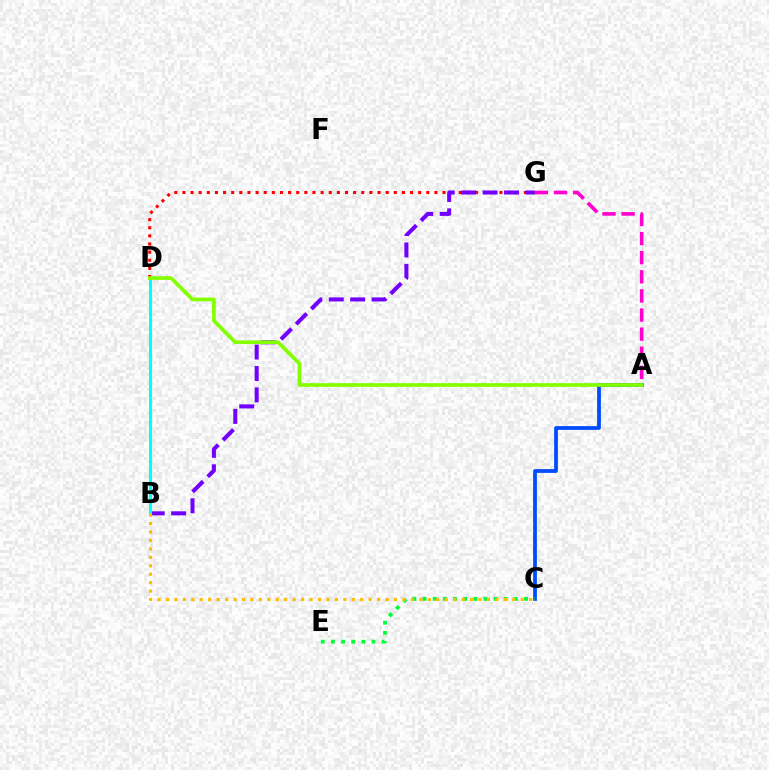{('A', 'G'): [{'color': '#ff00cf', 'line_style': 'dashed', 'thickness': 2.6}], ('D', 'G'): [{'color': '#ff0000', 'line_style': 'dotted', 'thickness': 2.21}], ('B', 'G'): [{'color': '#7200ff', 'line_style': 'dashed', 'thickness': 2.91}], ('A', 'C'): [{'color': '#004bff', 'line_style': 'solid', 'thickness': 2.7}], ('C', 'E'): [{'color': '#00ff39', 'line_style': 'dotted', 'thickness': 2.76}], ('B', 'D'): [{'color': '#00fff6', 'line_style': 'solid', 'thickness': 2.23}], ('A', 'D'): [{'color': '#84ff00', 'line_style': 'solid', 'thickness': 2.67}], ('B', 'C'): [{'color': '#ffbd00', 'line_style': 'dotted', 'thickness': 2.29}]}